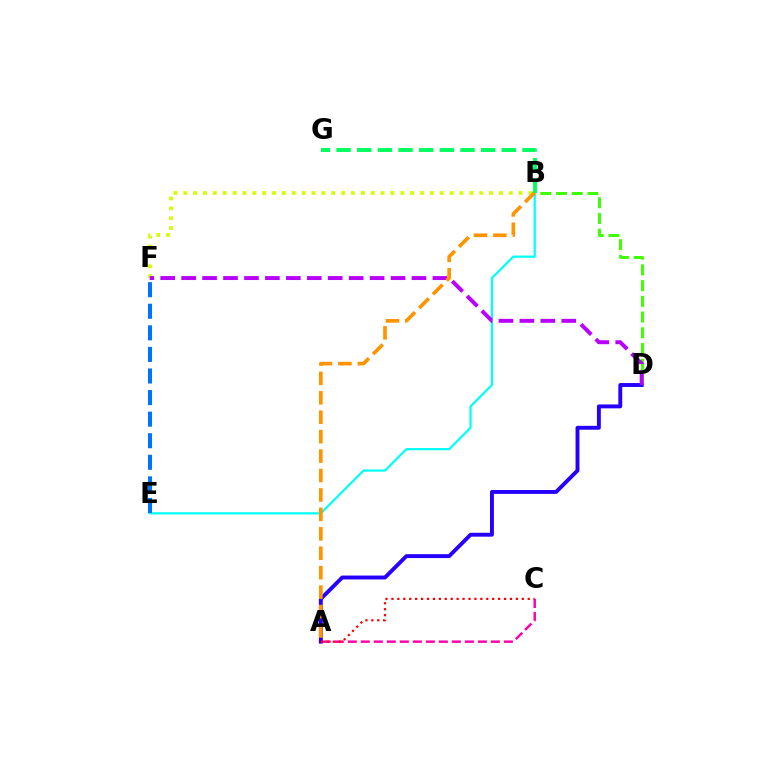{('B', 'D'): [{'color': '#3dff00', 'line_style': 'dashed', 'thickness': 2.14}], ('B', 'E'): [{'color': '#00fff6', 'line_style': 'solid', 'thickness': 1.59}], ('B', 'F'): [{'color': '#d1ff00', 'line_style': 'dotted', 'thickness': 2.68}], ('A', 'C'): [{'color': '#ff00ac', 'line_style': 'dashed', 'thickness': 1.77}, {'color': '#ff0000', 'line_style': 'dotted', 'thickness': 1.61}], ('A', 'D'): [{'color': '#2500ff', 'line_style': 'solid', 'thickness': 2.81}], ('D', 'F'): [{'color': '#b900ff', 'line_style': 'dashed', 'thickness': 2.84}], ('A', 'B'): [{'color': '#ff9400', 'line_style': 'dashed', 'thickness': 2.64}], ('E', 'F'): [{'color': '#0074ff', 'line_style': 'dashed', 'thickness': 2.93}], ('B', 'G'): [{'color': '#00ff5c', 'line_style': 'dashed', 'thickness': 2.81}]}